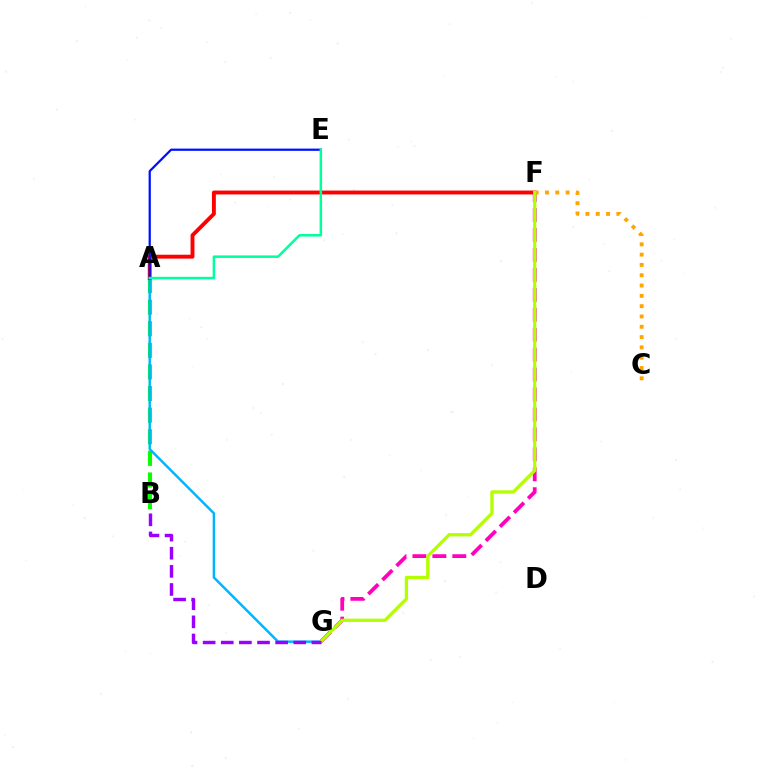{('F', 'G'): [{'color': '#ff00bd', 'line_style': 'dashed', 'thickness': 2.71}, {'color': '#b3ff00', 'line_style': 'solid', 'thickness': 2.36}], ('A', 'B'): [{'color': '#08ff00', 'line_style': 'dashed', 'thickness': 2.93}], ('A', 'G'): [{'color': '#00b5ff', 'line_style': 'solid', 'thickness': 1.76}], ('A', 'F'): [{'color': '#ff0000', 'line_style': 'solid', 'thickness': 2.8}], ('A', 'E'): [{'color': '#0010ff', 'line_style': 'solid', 'thickness': 1.62}, {'color': '#00ff9d', 'line_style': 'solid', 'thickness': 1.81}], ('C', 'F'): [{'color': '#ffa500', 'line_style': 'dotted', 'thickness': 2.8}], ('B', 'G'): [{'color': '#9b00ff', 'line_style': 'dashed', 'thickness': 2.46}]}